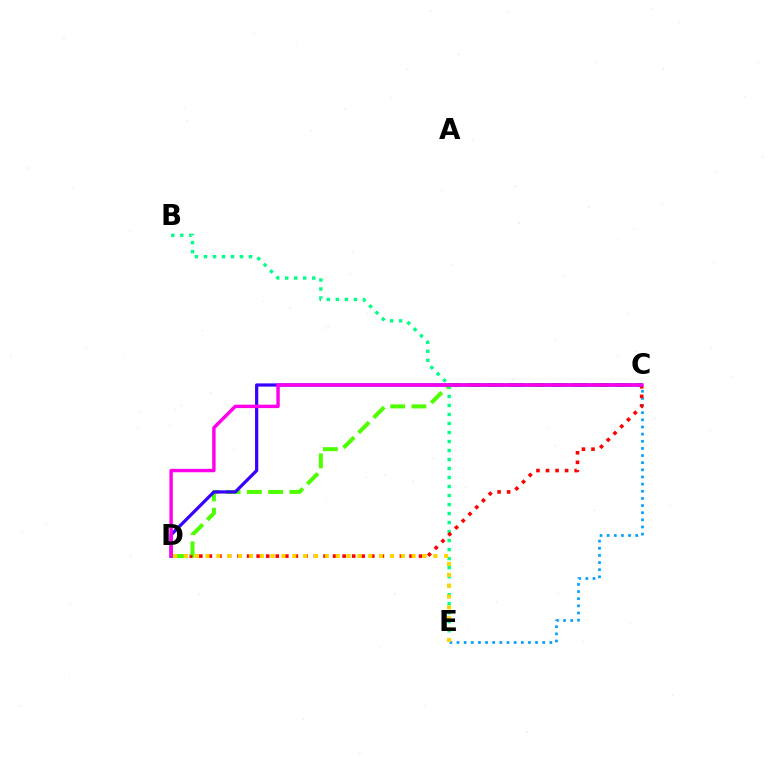{('B', 'E'): [{'color': '#00ff86', 'line_style': 'dotted', 'thickness': 2.45}], ('C', 'E'): [{'color': '#009eff', 'line_style': 'dotted', 'thickness': 1.94}], ('C', 'D'): [{'color': '#ff0000', 'line_style': 'dotted', 'thickness': 2.6}, {'color': '#4fff00', 'line_style': 'dashed', 'thickness': 2.89}, {'color': '#3700ff', 'line_style': 'solid', 'thickness': 2.32}, {'color': '#ff00ed', 'line_style': 'solid', 'thickness': 2.46}], ('D', 'E'): [{'color': '#ffd500', 'line_style': 'dotted', 'thickness': 2.95}]}